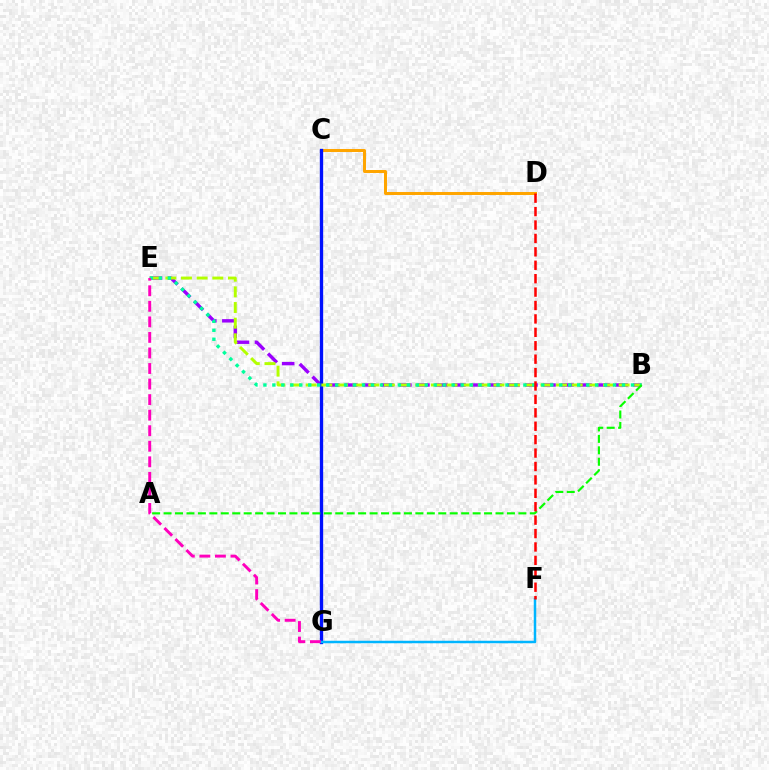{('B', 'E'): [{'color': '#9b00ff', 'line_style': 'dashed', 'thickness': 2.45}, {'color': '#b3ff00', 'line_style': 'dashed', 'thickness': 2.13}, {'color': '#00ff9d', 'line_style': 'dotted', 'thickness': 2.44}], ('C', 'D'): [{'color': '#ffa500', 'line_style': 'solid', 'thickness': 2.16}], ('C', 'G'): [{'color': '#0010ff', 'line_style': 'solid', 'thickness': 2.39}], ('F', 'G'): [{'color': '#00b5ff', 'line_style': 'solid', 'thickness': 1.79}], ('E', 'G'): [{'color': '#ff00bd', 'line_style': 'dashed', 'thickness': 2.11}], ('A', 'B'): [{'color': '#08ff00', 'line_style': 'dashed', 'thickness': 1.55}], ('D', 'F'): [{'color': '#ff0000', 'line_style': 'dashed', 'thickness': 1.82}]}